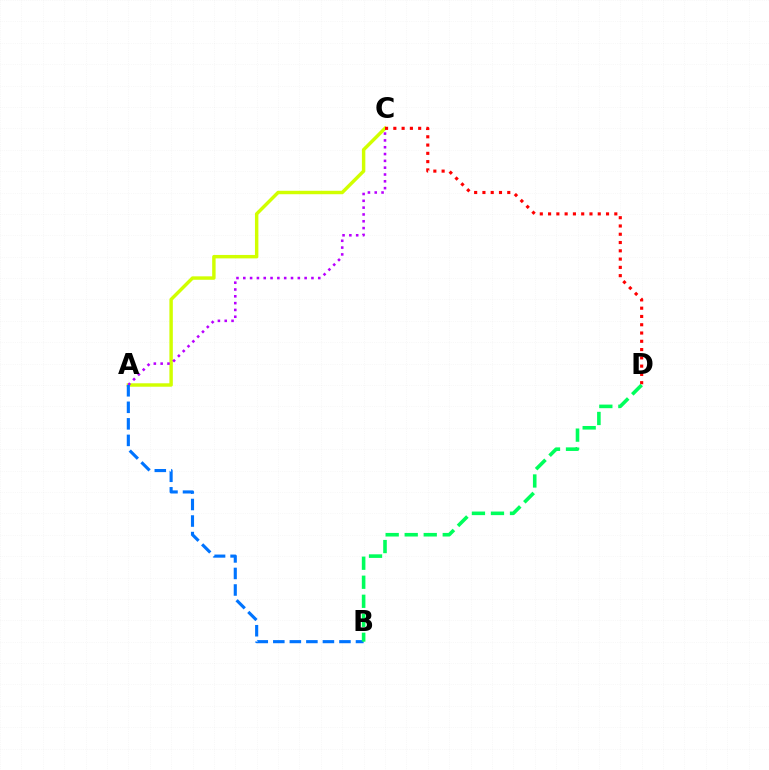{('A', 'C'): [{'color': '#d1ff00', 'line_style': 'solid', 'thickness': 2.47}, {'color': '#b900ff', 'line_style': 'dotted', 'thickness': 1.85}], ('C', 'D'): [{'color': '#ff0000', 'line_style': 'dotted', 'thickness': 2.25}], ('A', 'B'): [{'color': '#0074ff', 'line_style': 'dashed', 'thickness': 2.25}], ('B', 'D'): [{'color': '#00ff5c', 'line_style': 'dashed', 'thickness': 2.58}]}